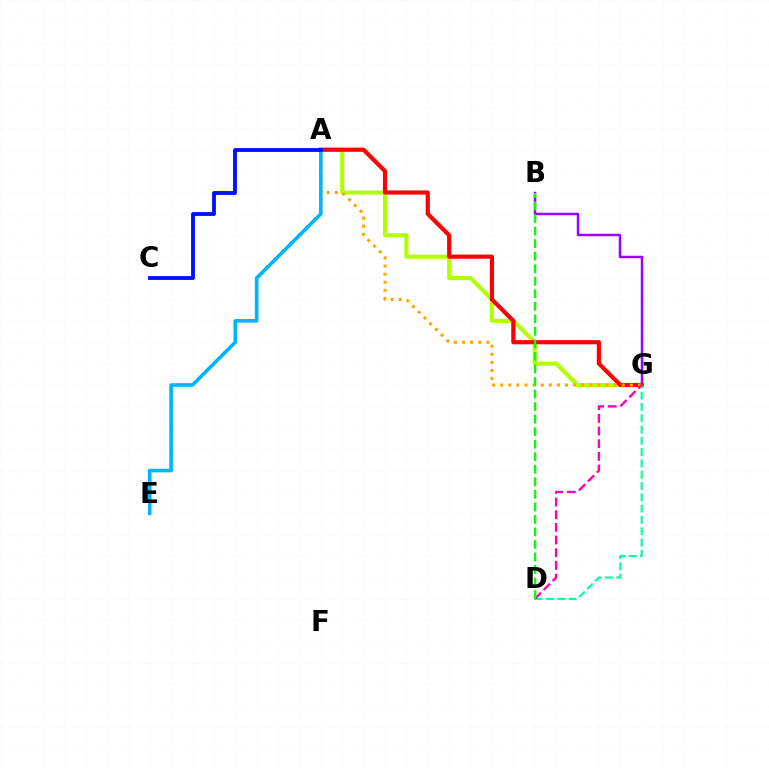{('A', 'G'): [{'color': '#b3ff00', 'line_style': 'solid', 'thickness': 2.95}, {'color': '#ff0000', 'line_style': 'solid', 'thickness': 3.0}, {'color': '#ffa500', 'line_style': 'dotted', 'thickness': 2.2}], ('B', 'G'): [{'color': '#9b00ff', 'line_style': 'solid', 'thickness': 1.79}], ('D', 'G'): [{'color': '#00ff9d', 'line_style': 'dashed', 'thickness': 1.53}, {'color': '#ff00bd', 'line_style': 'dashed', 'thickness': 1.72}], ('A', 'E'): [{'color': '#00b5ff', 'line_style': 'solid', 'thickness': 2.61}], ('A', 'C'): [{'color': '#0010ff', 'line_style': 'solid', 'thickness': 2.77}], ('B', 'D'): [{'color': '#08ff00', 'line_style': 'dashed', 'thickness': 1.7}]}